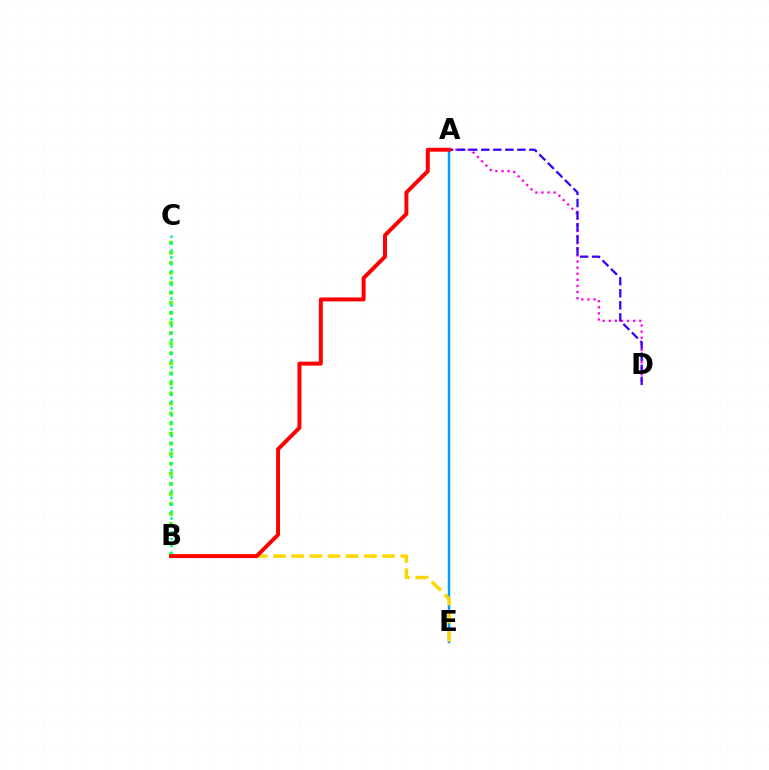{('A', 'D'): [{'color': '#ff00ed', 'line_style': 'dotted', 'thickness': 1.66}, {'color': '#3700ff', 'line_style': 'dashed', 'thickness': 1.64}], ('A', 'E'): [{'color': '#009eff', 'line_style': 'solid', 'thickness': 1.77}], ('B', 'C'): [{'color': '#4fff00', 'line_style': 'dotted', 'thickness': 2.73}, {'color': '#00ff86', 'line_style': 'dotted', 'thickness': 1.87}], ('B', 'E'): [{'color': '#ffd500', 'line_style': 'dashed', 'thickness': 2.47}], ('A', 'B'): [{'color': '#ff0000', 'line_style': 'solid', 'thickness': 2.83}]}